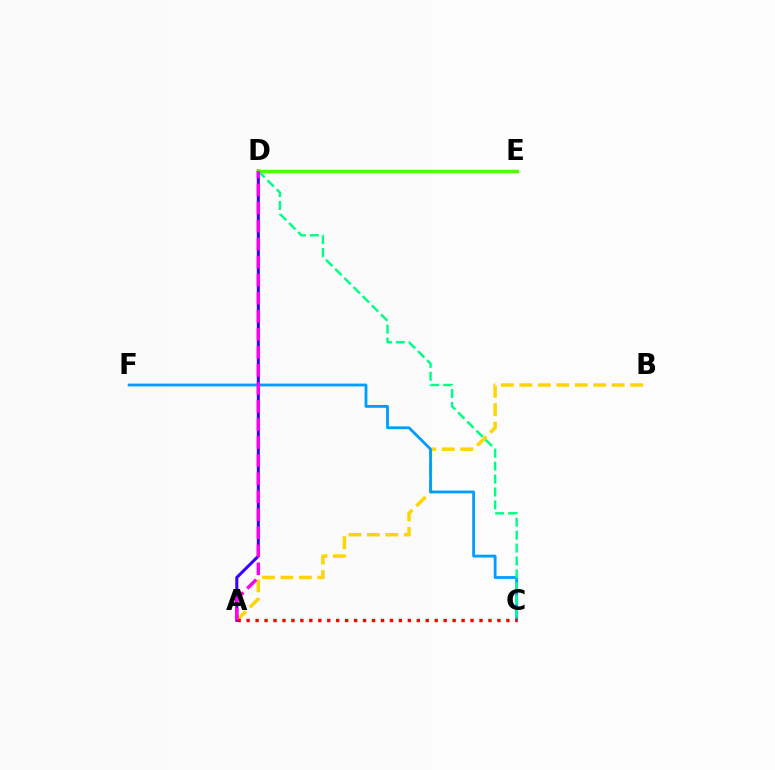{('A', 'B'): [{'color': '#ffd500', 'line_style': 'dashed', 'thickness': 2.51}], ('A', 'D'): [{'color': '#3700ff', 'line_style': 'solid', 'thickness': 2.18}, {'color': '#ff00ed', 'line_style': 'dashed', 'thickness': 2.45}], ('C', 'F'): [{'color': '#009eff', 'line_style': 'solid', 'thickness': 2.03}], ('C', 'D'): [{'color': '#00ff86', 'line_style': 'dashed', 'thickness': 1.76}], ('D', 'E'): [{'color': '#4fff00', 'line_style': 'solid', 'thickness': 2.5}], ('A', 'C'): [{'color': '#ff0000', 'line_style': 'dotted', 'thickness': 2.43}]}